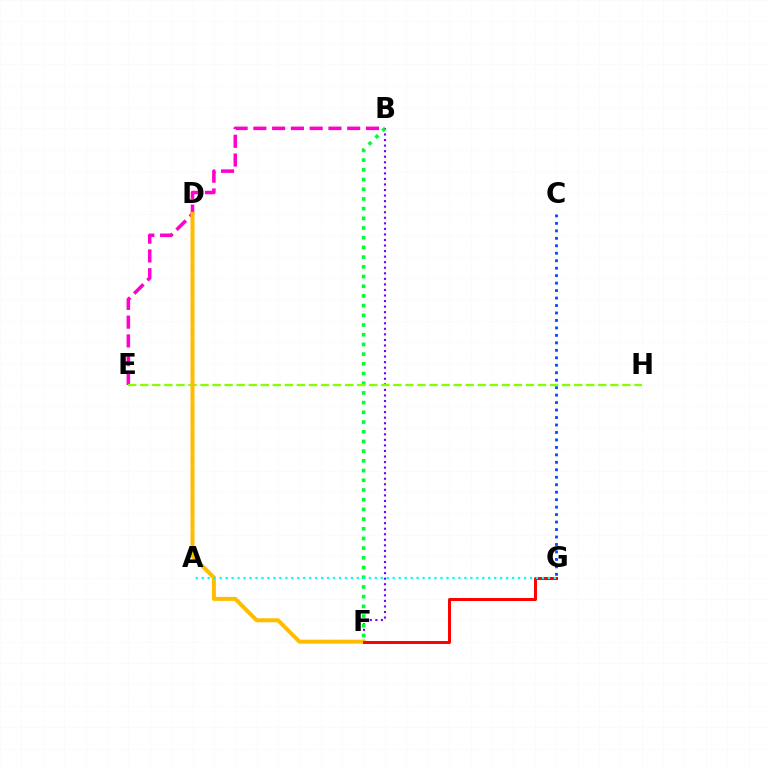{('B', 'F'): [{'color': '#7200ff', 'line_style': 'dotted', 'thickness': 1.51}, {'color': '#00ff39', 'line_style': 'dotted', 'thickness': 2.64}], ('B', 'E'): [{'color': '#ff00cf', 'line_style': 'dashed', 'thickness': 2.55}], ('C', 'G'): [{'color': '#004bff', 'line_style': 'dotted', 'thickness': 2.03}], ('E', 'H'): [{'color': '#84ff00', 'line_style': 'dashed', 'thickness': 1.64}], ('D', 'F'): [{'color': '#ffbd00', 'line_style': 'solid', 'thickness': 2.89}], ('F', 'G'): [{'color': '#ff0000', 'line_style': 'solid', 'thickness': 2.14}], ('A', 'G'): [{'color': '#00fff6', 'line_style': 'dotted', 'thickness': 1.62}]}